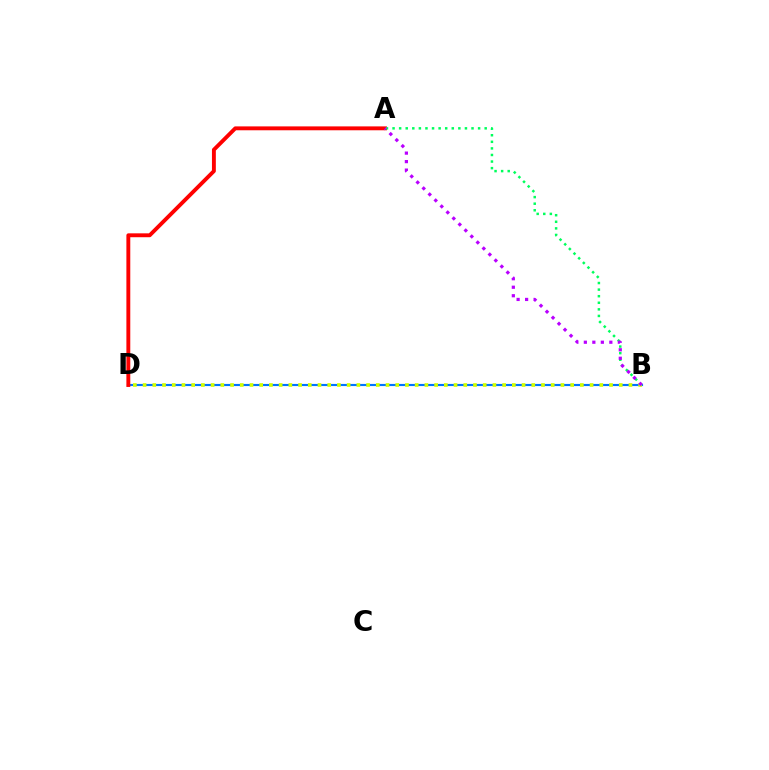{('B', 'D'): [{'color': '#0074ff', 'line_style': 'solid', 'thickness': 1.54}, {'color': '#d1ff00', 'line_style': 'dotted', 'thickness': 2.64}], ('A', 'D'): [{'color': '#ff0000', 'line_style': 'solid', 'thickness': 2.8}], ('A', 'B'): [{'color': '#00ff5c', 'line_style': 'dotted', 'thickness': 1.79}, {'color': '#b900ff', 'line_style': 'dotted', 'thickness': 2.31}]}